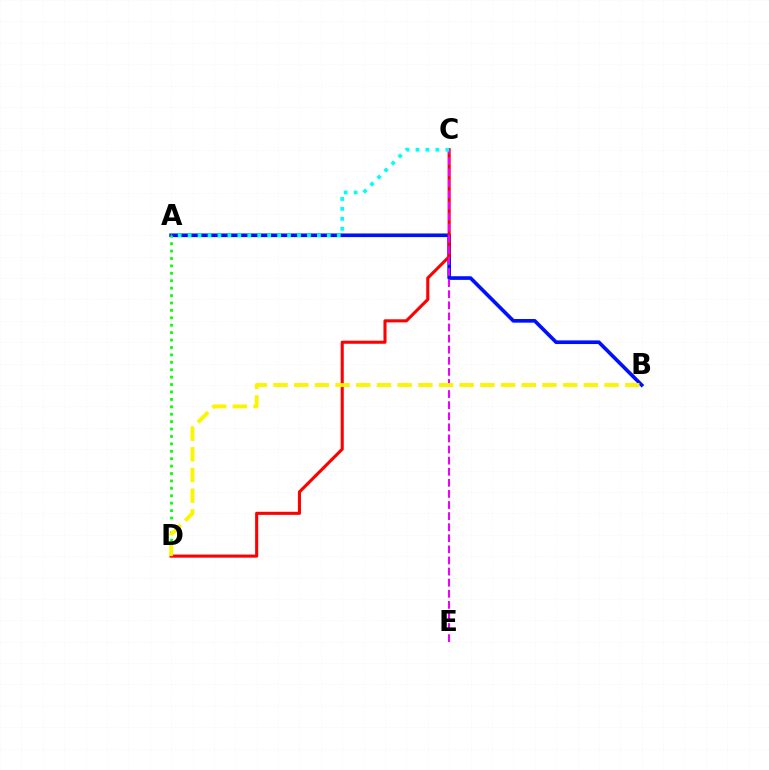{('A', 'B'): [{'color': '#0010ff', 'line_style': 'solid', 'thickness': 2.62}], ('A', 'D'): [{'color': '#08ff00', 'line_style': 'dotted', 'thickness': 2.01}], ('C', 'D'): [{'color': '#ff0000', 'line_style': 'solid', 'thickness': 2.22}], ('C', 'E'): [{'color': '#ee00ff', 'line_style': 'dashed', 'thickness': 1.51}], ('A', 'C'): [{'color': '#00fff6', 'line_style': 'dotted', 'thickness': 2.7}], ('B', 'D'): [{'color': '#fcf500', 'line_style': 'dashed', 'thickness': 2.81}]}